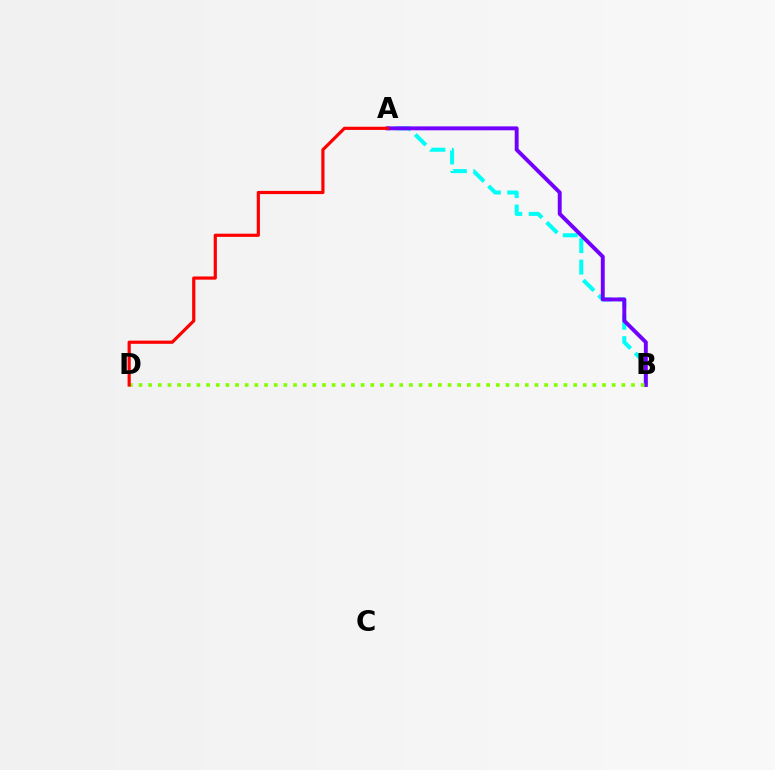{('A', 'B'): [{'color': '#00fff6', 'line_style': 'dashed', 'thickness': 2.91}, {'color': '#7200ff', 'line_style': 'solid', 'thickness': 2.81}], ('B', 'D'): [{'color': '#84ff00', 'line_style': 'dotted', 'thickness': 2.62}], ('A', 'D'): [{'color': '#ff0000', 'line_style': 'solid', 'thickness': 2.29}]}